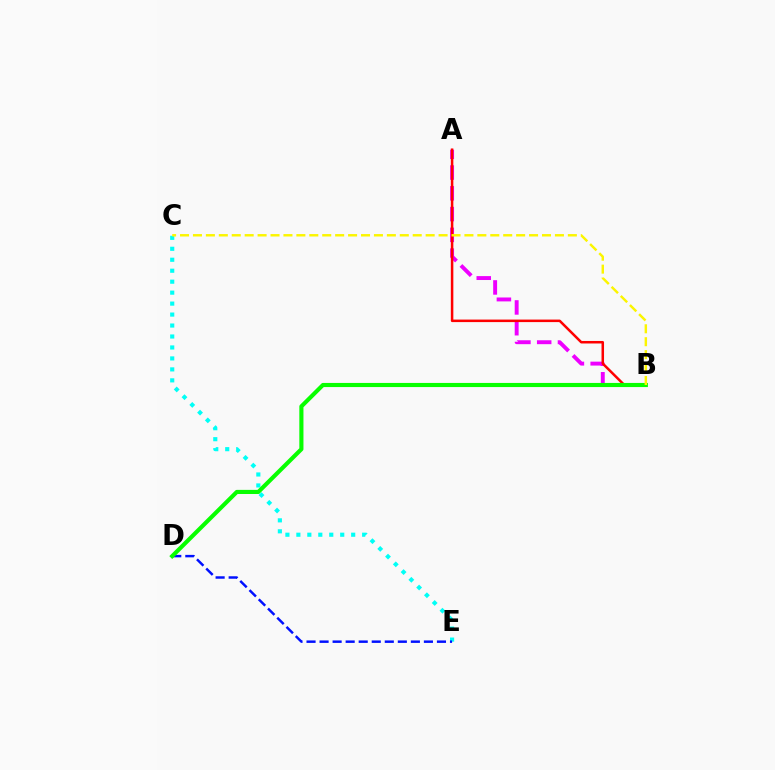{('C', 'E'): [{'color': '#00fff6', 'line_style': 'dotted', 'thickness': 2.98}], ('D', 'E'): [{'color': '#0010ff', 'line_style': 'dashed', 'thickness': 1.77}], ('A', 'B'): [{'color': '#ee00ff', 'line_style': 'dashed', 'thickness': 2.82}, {'color': '#ff0000', 'line_style': 'solid', 'thickness': 1.81}], ('B', 'D'): [{'color': '#08ff00', 'line_style': 'solid', 'thickness': 2.97}], ('B', 'C'): [{'color': '#fcf500', 'line_style': 'dashed', 'thickness': 1.76}]}